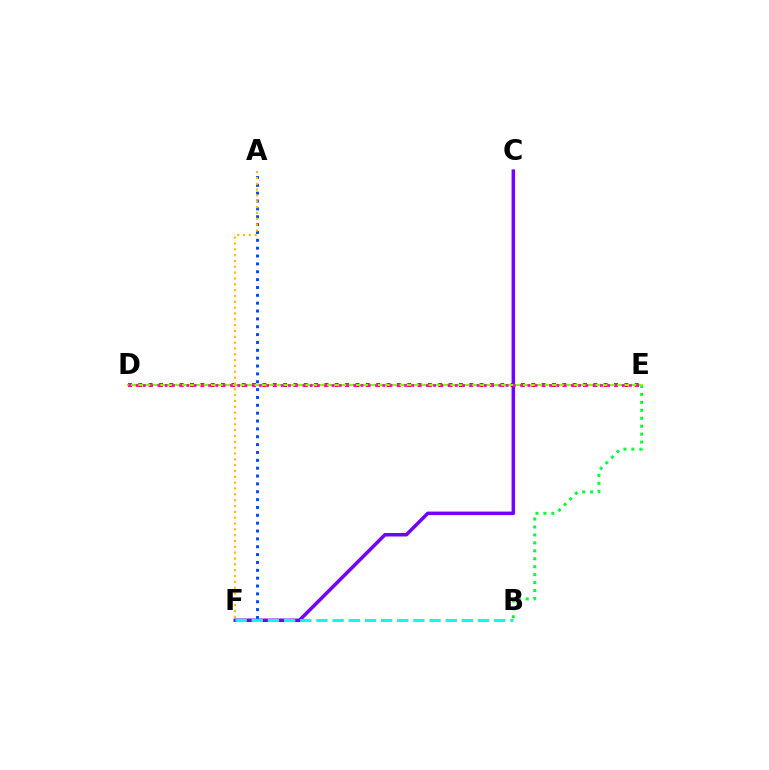{('D', 'E'): [{'color': '#ff0000', 'line_style': 'dotted', 'thickness': 2.81}, {'color': '#84ff00', 'line_style': 'solid', 'thickness': 1.53}, {'color': '#ff00cf', 'line_style': 'dotted', 'thickness': 1.97}], ('C', 'F'): [{'color': '#7200ff', 'line_style': 'solid', 'thickness': 2.53}], ('A', 'F'): [{'color': '#004bff', 'line_style': 'dotted', 'thickness': 2.13}, {'color': '#ffbd00', 'line_style': 'dotted', 'thickness': 1.59}], ('B', 'E'): [{'color': '#00ff39', 'line_style': 'dotted', 'thickness': 2.16}], ('B', 'F'): [{'color': '#00fff6', 'line_style': 'dashed', 'thickness': 2.2}]}